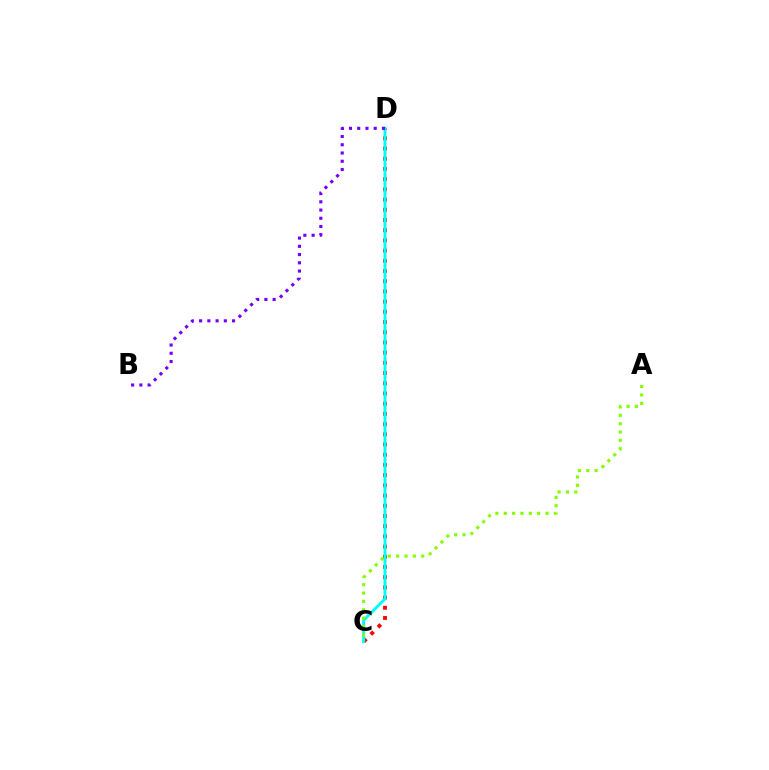{('C', 'D'): [{'color': '#ff0000', 'line_style': 'dotted', 'thickness': 2.77}, {'color': '#00fff6', 'line_style': 'solid', 'thickness': 2.11}], ('A', 'C'): [{'color': '#84ff00', 'line_style': 'dotted', 'thickness': 2.27}], ('B', 'D'): [{'color': '#7200ff', 'line_style': 'dotted', 'thickness': 2.24}]}